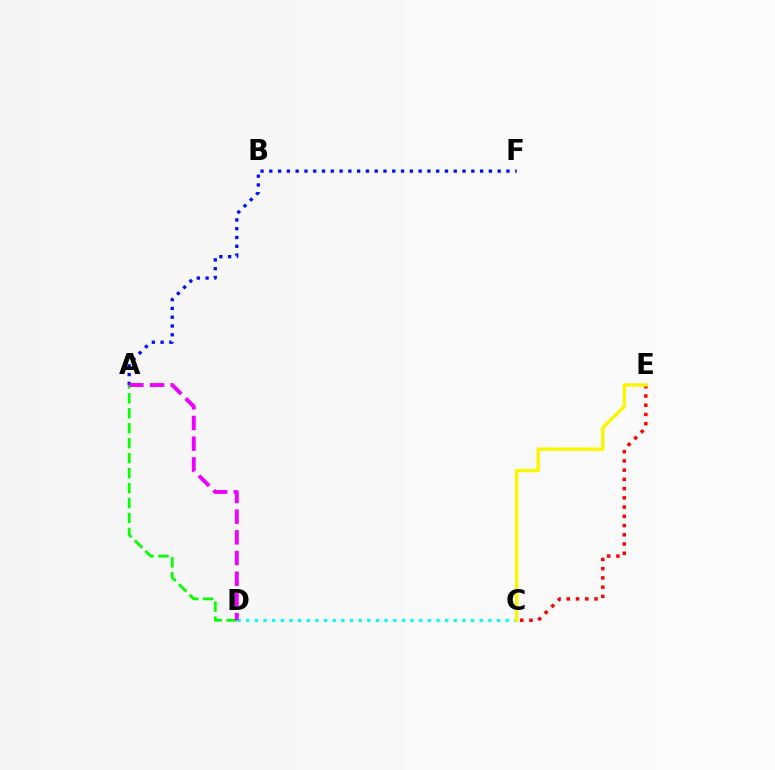{('C', 'E'): [{'color': '#ff0000', 'line_style': 'dotted', 'thickness': 2.51}, {'color': '#fcf500', 'line_style': 'solid', 'thickness': 2.45}], ('C', 'D'): [{'color': '#00fff6', 'line_style': 'dotted', 'thickness': 2.35}], ('A', 'F'): [{'color': '#0010ff', 'line_style': 'dotted', 'thickness': 2.39}], ('A', 'D'): [{'color': '#08ff00', 'line_style': 'dashed', 'thickness': 2.03}, {'color': '#ee00ff', 'line_style': 'dashed', 'thickness': 2.81}]}